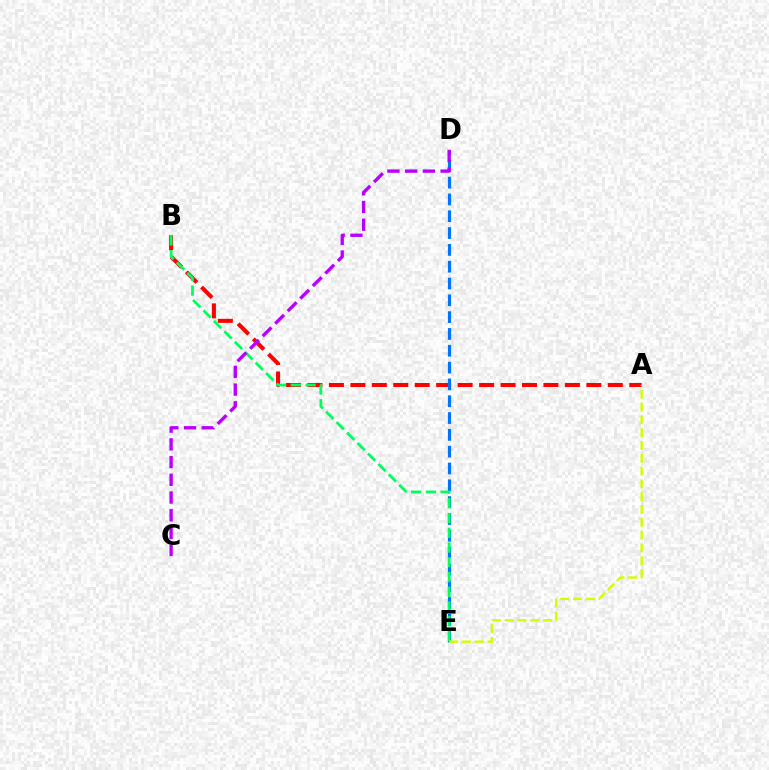{('A', 'B'): [{'color': '#ff0000', 'line_style': 'dashed', 'thickness': 2.91}], ('D', 'E'): [{'color': '#0074ff', 'line_style': 'dashed', 'thickness': 2.28}], ('B', 'E'): [{'color': '#00ff5c', 'line_style': 'dashed', 'thickness': 2.01}], ('C', 'D'): [{'color': '#b900ff', 'line_style': 'dashed', 'thickness': 2.41}], ('A', 'E'): [{'color': '#d1ff00', 'line_style': 'dashed', 'thickness': 1.74}]}